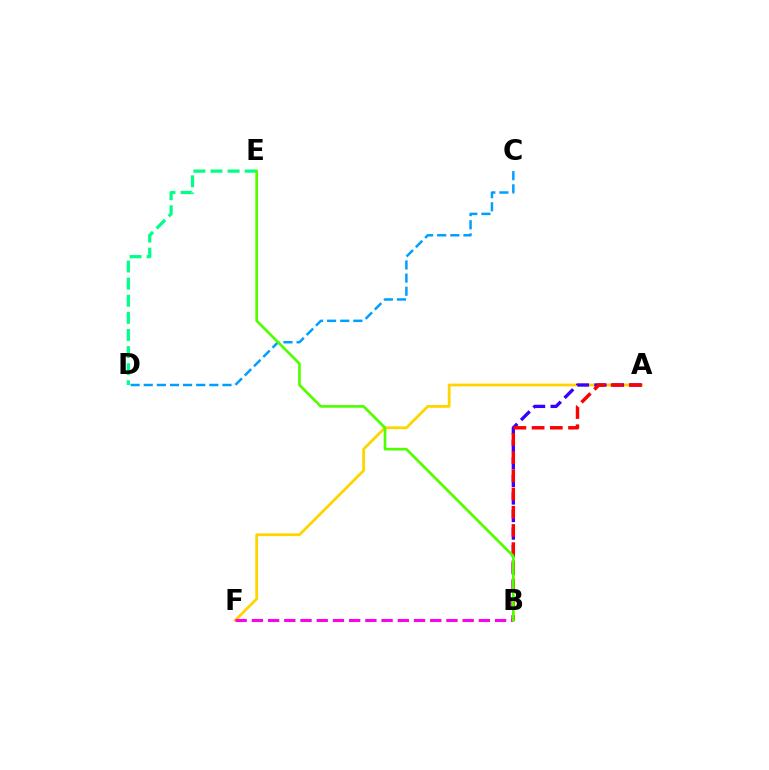{('A', 'F'): [{'color': '#ffd500', 'line_style': 'solid', 'thickness': 2.02}], ('A', 'B'): [{'color': '#3700ff', 'line_style': 'dashed', 'thickness': 2.38}, {'color': '#ff0000', 'line_style': 'dashed', 'thickness': 2.47}], ('D', 'E'): [{'color': '#00ff86', 'line_style': 'dashed', 'thickness': 2.32}], ('B', 'F'): [{'color': '#ff00ed', 'line_style': 'dashed', 'thickness': 2.2}], ('C', 'D'): [{'color': '#009eff', 'line_style': 'dashed', 'thickness': 1.78}], ('B', 'E'): [{'color': '#4fff00', 'line_style': 'solid', 'thickness': 1.93}]}